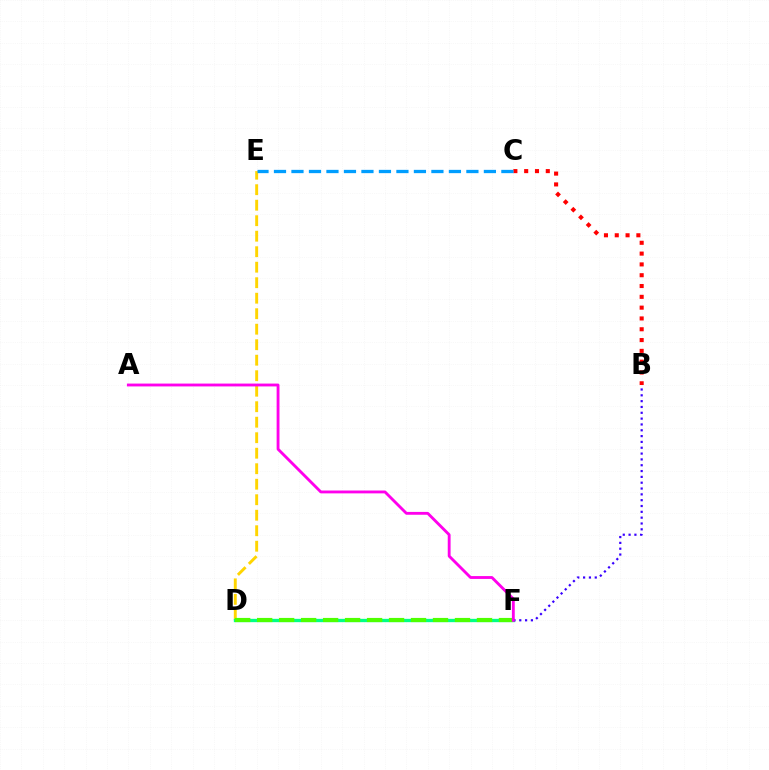{('D', 'E'): [{'color': '#ffd500', 'line_style': 'dashed', 'thickness': 2.11}], ('B', 'C'): [{'color': '#ff0000', 'line_style': 'dotted', 'thickness': 2.94}], ('D', 'F'): [{'color': '#00ff86', 'line_style': 'solid', 'thickness': 2.4}, {'color': '#4fff00', 'line_style': 'dashed', 'thickness': 2.99}], ('B', 'F'): [{'color': '#3700ff', 'line_style': 'dotted', 'thickness': 1.58}], ('C', 'E'): [{'color': '#009eff', 'line_style': 'dashed', 'thickness': 2.38}], ('A', 'F'): [{'color': '#ff00ed', 'line_style': 'solid', 'thickness': 2.05}]}